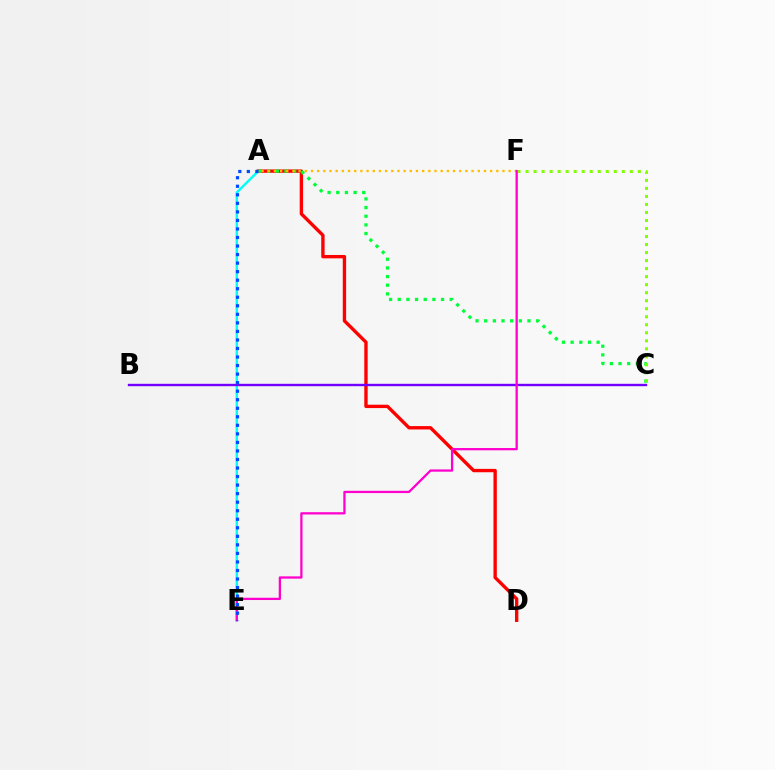{('A', 'E'): [{'color': '#00fff6', 'line_style': 'solid', 'thickness': 1.75}, {'color': '#004bff', 'line_style': 'dotted', 'thickness': 2.32}], ('A', 'D'): [{'color': '#ff0000', 'line_style': 'solid', 'thickness': 2.42}], ('A', 'C'): [{'color': '#00ff39', 'line_style': 'dotted', 'thickness': 2.35}], ('B', 'C'): [{'color': '#7200ff', 'line_style': 'solid', 'thickness': 1.72}], ('C', 'F'): [{'color': '#84ff00', 'line_style': 'dotted', 'thickness': 2.18}], ('A', 'F'): [{'color': '#ffbd00', 'line_style': 'dotted', 'thickness': 1.68}], ('E', 'F'): [{'color': '#ff00cf', 'line_style': 'solid', 'thickness': 1.64}]}